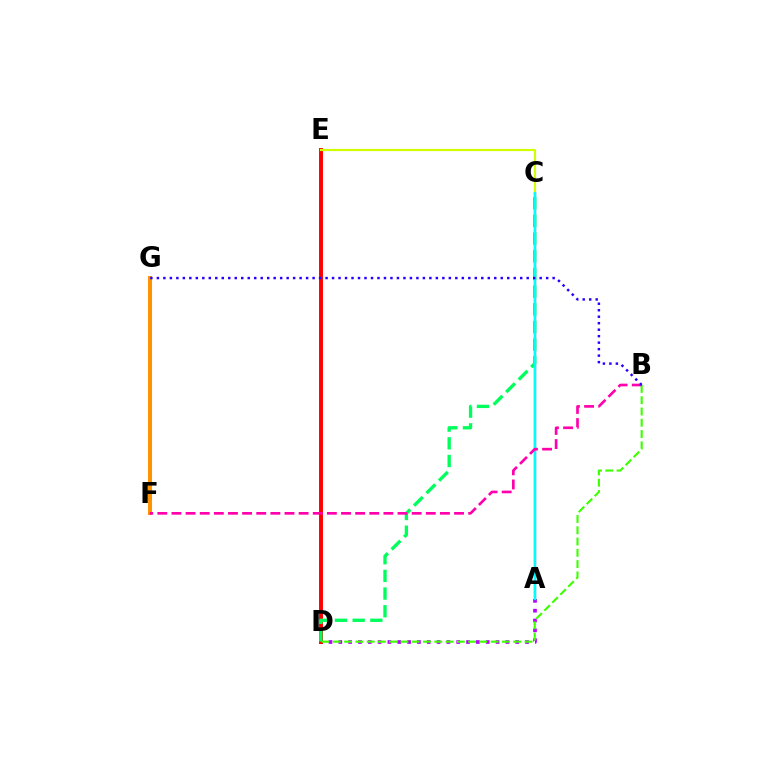{('A', 'D'): [{'color': '#b900ff', 'line_style': 'dotted', 'thickness': 2.67}], ('D', 'E'): [{'color': '#ff0000', 'line_style': 'solid', 'thickness': 2.83}], ('A', 'C'): [{'color': '#0074ff', 'line_style': 'solid', 'thickness': 1.69}, {'color': '#00fff6', 'line_style': 'solid', 'thickness': 1.57}], ('C', 'D'): [{'color': '#00ff5c', 'line_style': 'dashed', 'thickness': 2.4}], ('B', 'D'): [{'color': '#3dff00', 'line_style': 'dashed', 'thickness': 1.53}], ('C', 'E'): [{'color': '#d1ff00', 'line_style': 'solid', 'thickness': 1.57}], ('F', 'G'): [{'color': '#ff9400', 'line_style': 'solid', 'thickness': 2.89}], ('B', 'F'): [{'color': '#ff00ac', 'line_style': 'dashed', 'thickness': 1.92}], ('B', 'G'): [{'color': '#2500ff', 'line_style': 'dotted', 'thickness': 1.76}]}